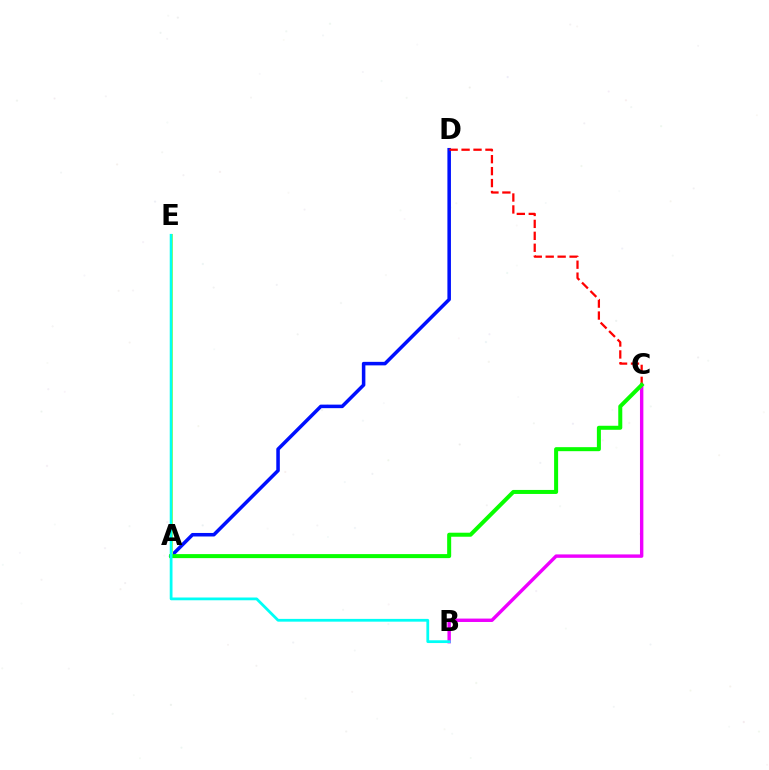{('B', 'C'): [{'color': '#ee00ff', 'line_style': 'solid', 'thickness': 2.45}], ('A', 'D'): [{'color': '#0010ff', 'line_style': 'solid', 'thickness': 2.54}], ('C', 'D'): [{'color': '#ff0000', 'line_style': 'dashed', 'thickness': 1.62}], ('A', 'E'): [{'color': '#fcf500', 'line_style': 'solid', 'thickness': 2.15}], ('A', 'C'): [{'color': '#08ff00', 'line_style': 'solid', 'thickness': 2.89}], ('B', 'E'): [{'color': '#00fff6', 'line_style': 'solid', 'thickness': 2.0}]}